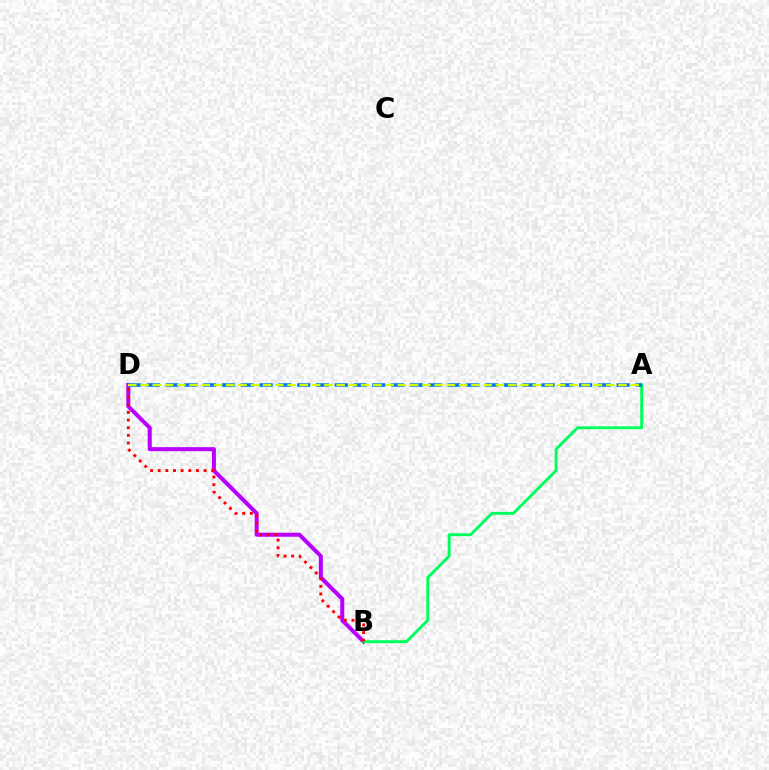{('B', 'D'): [{'color': '#b900ff', 'line_style': 'solid', 'thickness': 2.9}, {'color': '#ff0000', 'line_style': 'dotted', 'thickness': 2.08}], ('A', 'B'): [{'color': '#00ff5c', 'line_style': 'solid', 'thickness': 2.1}], ('A', 'D'): [{'color': '#0074ff', 'line_style': 'dashed', 'thickness': 2.55}, {'color': '#d1ff00', 'line_style': 'dashed', 'thickness': 1.66}]}